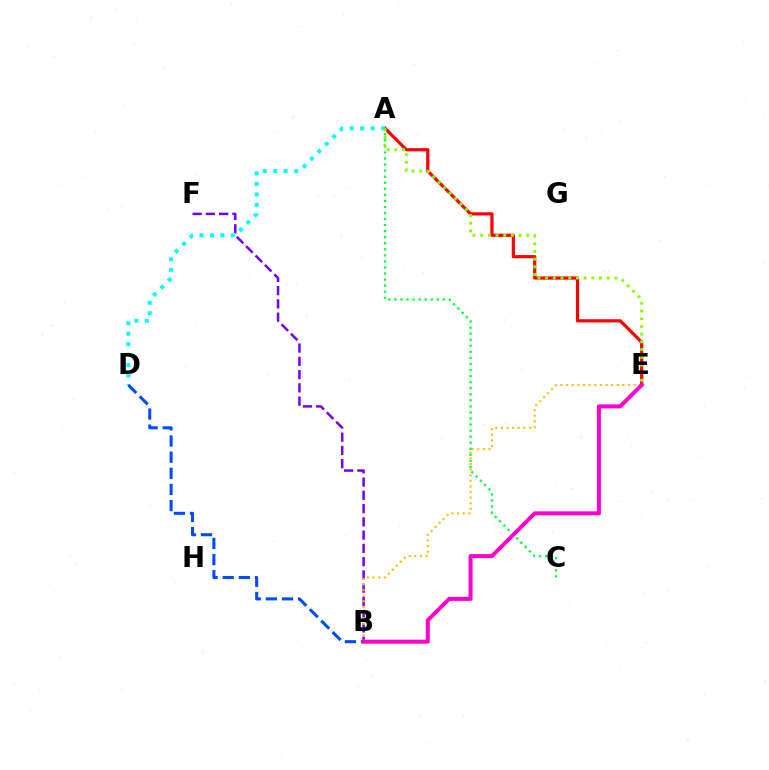{('B', 'F'): [{'color': '#7200ff', 'line_style': 'dashed', 'thickness': 1.8}], ('A', 'E'): [{'color': '#ff0000', 'line_style': 'solid', 'thickness': 2.3}, {'color': '#84ff00', 'line_style': 'dotted', 'thickness': 2.09}], ('A', 'D'): [{'color': '#00fff6', 'line_style': 'dotted', 'thickness': 2.84}], ('B', 'E'): [{'color': '#ffbd00', 'line_style': 'dotted', 'thickness': 1.53}, {'color': '#ff00cf', 'line_style': 'solid', 'thickness': 2.89}], ('A', 'C'): [{'color': '#00ff39', 'line_style': 'dotted', 'thickness': 1.64}], ('B', 'D'): [{'color': '#004bff', 'line_style': 'dashed', 'thickness': 2.19}]}